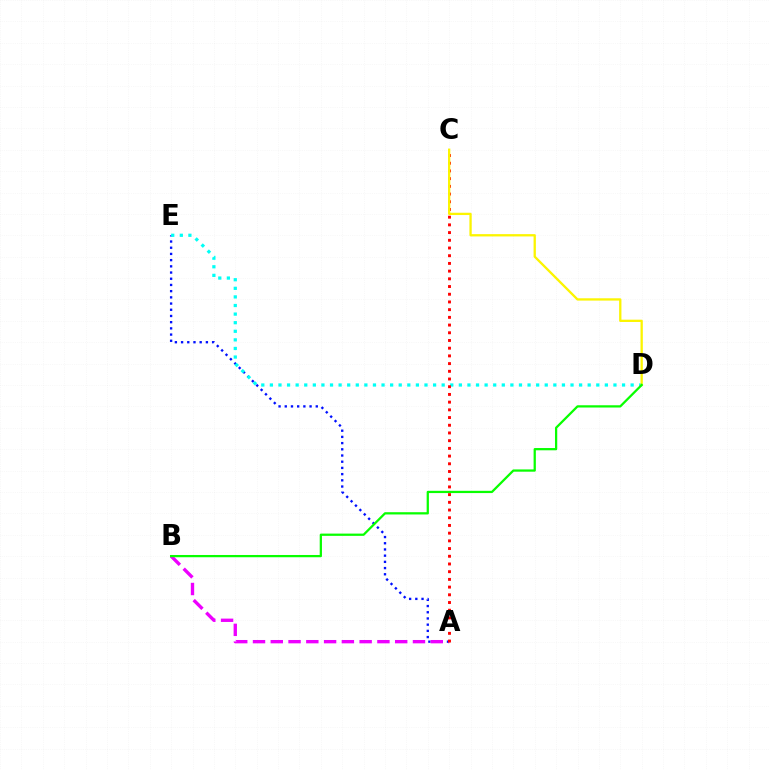{('A', 'E'): [{'color': '#0010ff', 'line_style': 'dotted', 'thickness': 1.69}], ('D', 'E'): [{'color': '#00fff6', 'line_style': 'dotted', 'thickness': 2.33}], ('A', 'B'): [{'color': '#ee00ff', 'line_style': 'dashed', 'thickness': 2.41}], ('A', 'C'): [{'color': '#ff0000', 'line_style': 'dotted', 'thickness': 2.09}], ('C', 'D'): [{'color': '#fcf500', 'line_style': 'solid', 'thickness': 1.66}], ('B', 'D'): [{'color': '#08ff00', 'line_style': 'solid', 'thickness': 1.62}]}